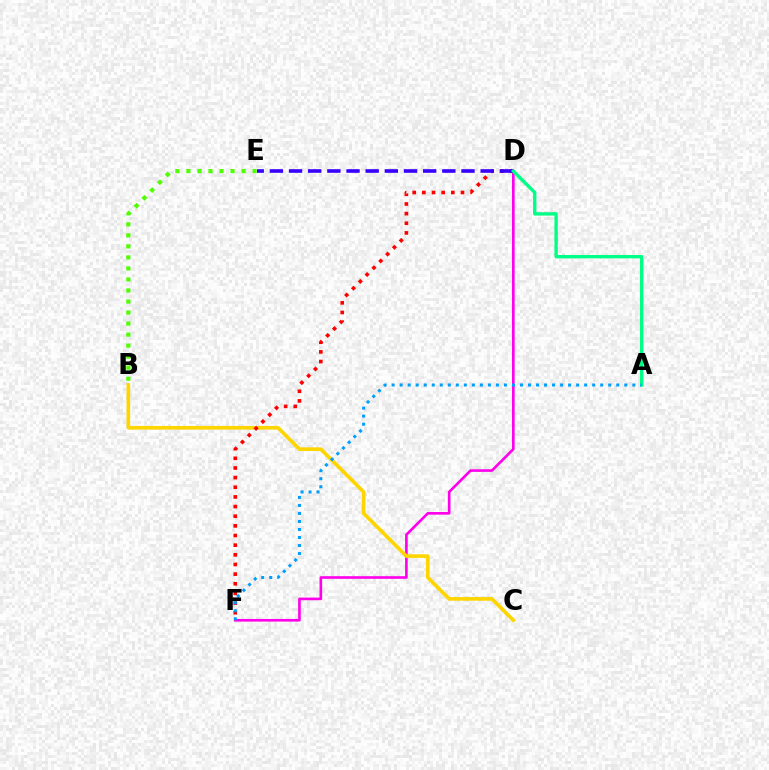{('D', 'F'): [{'color': '#ff00ed', 'line_style': 'solid', 'thickness': 1.9}, {'color': '#ff0000', 'line_style': 'dotted', 'thickness': 2.62}], ('B', 'C'): [{'color': '#ffd500', 'line_style': 'solid', 'thickness': 2.63}], ('D', 'E'): [{'color': '#3700ff', 'line_style': 'dashed', 'thickness': 2.6}], ('A', 'D'): [{'color': '#00ff86', 'line_style': 'solid', 'thickness': 2.42}], ('B', 'E'): [{'color': '#4fff00', 'line_style': 'dotted', 'thickness': 3.0}], ('A', 'F'): [{'color': '#009eff', 'line_style': 'dotted', 'thickness': 2.18}]}